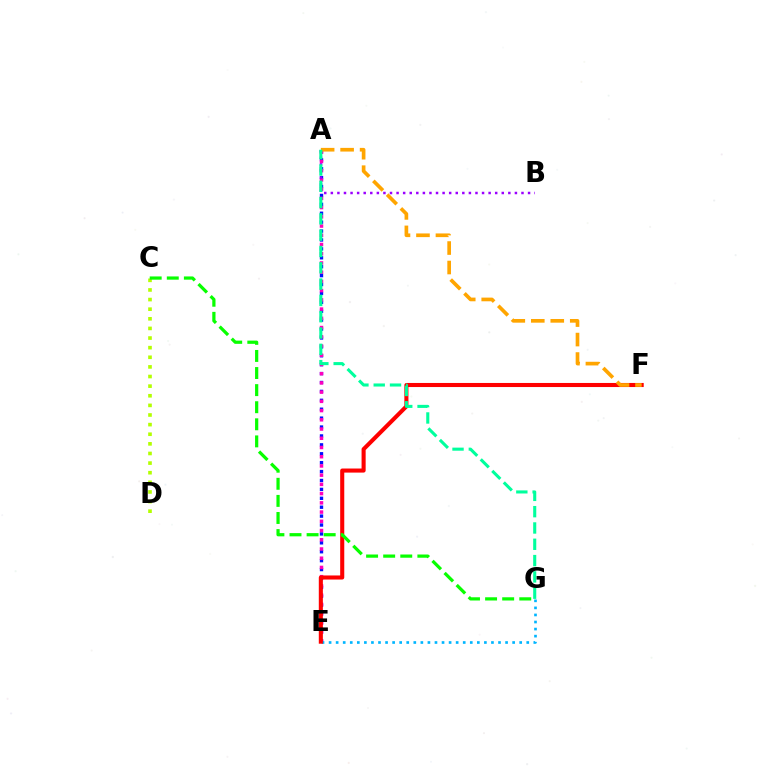{('A', 'E'): [{'color': '#0010ff', 'line_style': 'dotted', 'thickness': 2.42}, {'color': '#ff00bd', 'line_style': 'dotted', 'thickness': 2.51}], ('A', 'B'): [{'color': '#9b00ff', 'line_style': 'dotted', 'thickness': 1.79}], ('C', 'D'): [{'color': '#b3ff00', 'line_style': 'dotted', 'thickness': 2.61}], ('E', 'G'): [{'color': '#00b5ff', 'line_style': 'dotted', 'thickness': 1.92}], ('E', 'F'): [{'color': '#ff0000', 'line_style': 'solid', 'thickness': 2.94}], ('A', 'F'): [{'color': '#ffa500', 'line_style': 'dashed', 'thickness': 2.65}], ('C', 'G'): [{'color': '#08ff00', 'line_style': 'dashed', 'thickness': 2.32}], ('A', 'G'): [{'color': '#00ff9d', 'line_style': 'dashed', 'thickness': 2.22}]}